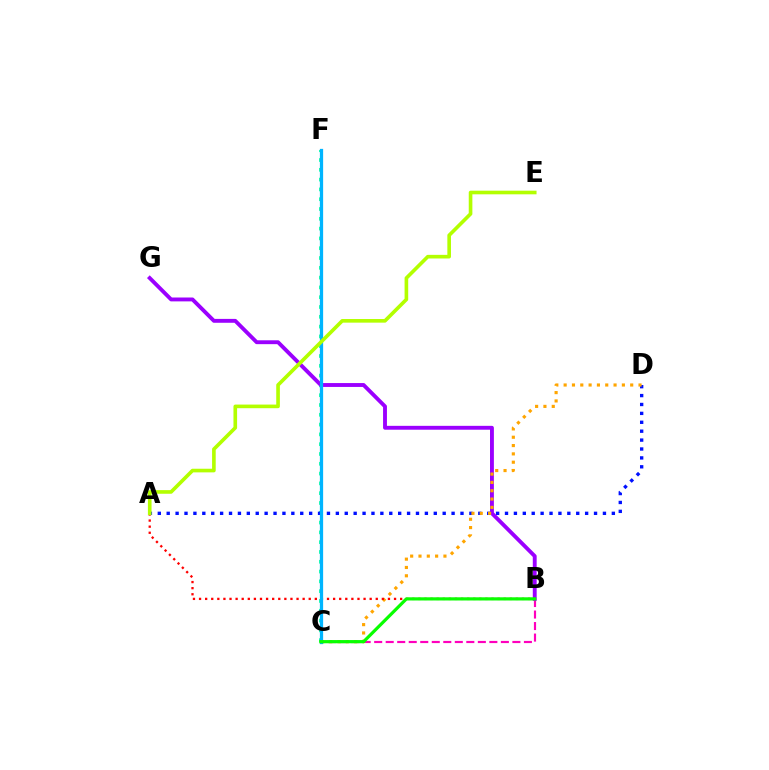{('C', 'F'): [{'color': '#00ff9d', 'line_style': 'dotted', 'thickness': 2.66}, {'color': '#00b5ff', 'line_style': 'solid', 'thickness': 2.34}], ('A', 'D'): [{'color': '#0010ff', 'line_style': 'dotted', 'thickness': 2.42}], ('B', 'C'): [{'color': '#ff00bd', 'line_style': 'dashed', 'thickness': 1.56}, {'color': '#08ff00', 'line_style': 'solid', 'thickness': 2.31}], ('B', 'G'): [{'color': '#9b00ff', 'line_style': 'solid', 'thickness': 2.79}], ('C', 'D'): [{'color': '#ffa500', 'line_style': 'dotted', 'thickness': 2.26}], ('A', 'B'): [{'color': '#ff0000', 'line_style': 'dotted', 'thickness': 1.66}], ('A', 'E'): [{'color': '#b3ff00', 'line_style': 'solid', 'thickness': 2.62}]}